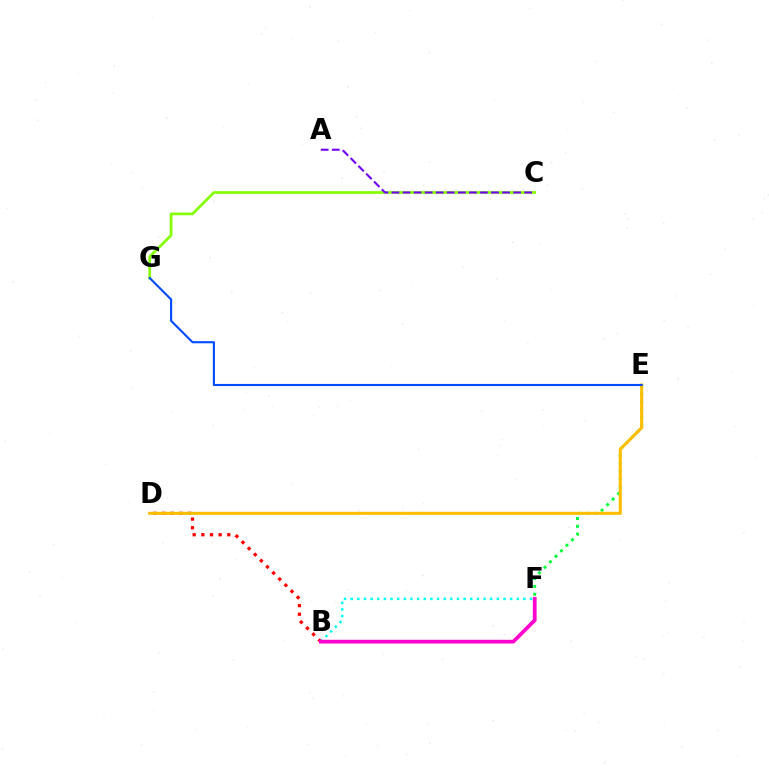{('B', 'D'): [{'color': '#ff0000', 'line_style': 'dotted', 'thickness': 2.35}], ('E', 'F'): [{'color': '#00ff39', 'line_style': 'dotted', 'thickness': 2.11}], ('C', 'G'): [{'color': '#84ff00', 'line_style': 'solid', 'thickness': 1.93}], ('A', 'C'): [{'color': '#7200ff', 'line_style': 'dashed', 'thickness': 1.5}], ('D', 'E'): [{'color': '#ffbd00', 'line_style': 'solid', 'thickness': 2.22}], ('E', 'G'): [{'color': '#004bff', 'line_style': 'solid', 'thickness': 1.53}], ('B', 'F'): [{'color': '#00fff6', 'line_style': 'dotted', 'thickness': 1.81}, {'color': '#ff00cf', 'line_style': 'solid', 'thickness': 2.7}]}